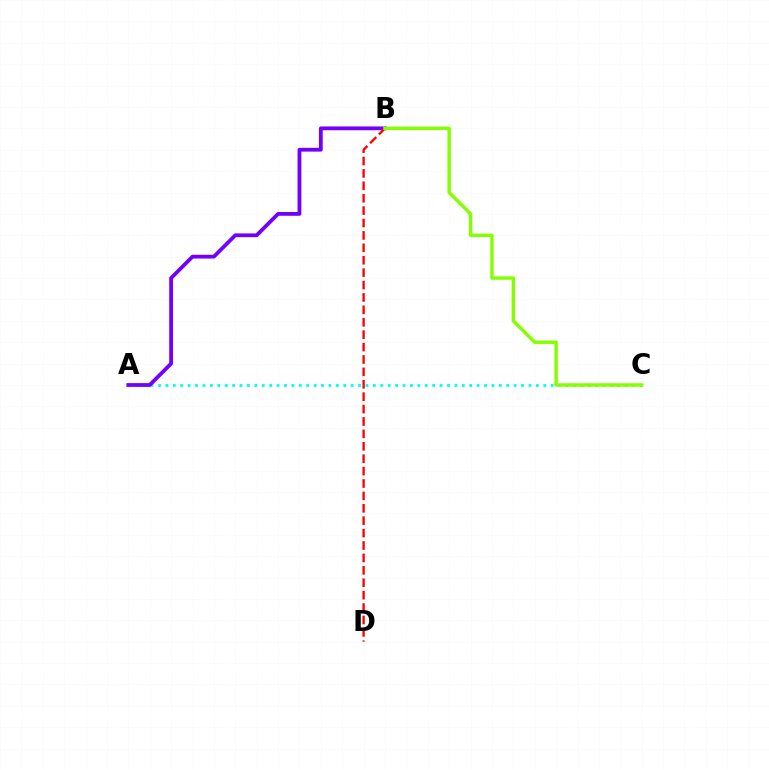{('A', 'C'): [{'color': '#00fff6', 'line_style': 'dotted', 'thickness': 2.01}], ('A', 'B'): [{'color': '#7200ff', 'line_style': 'solid', 'thickness': 2.73}], ('B', 'D'): [{'color': '#ff0000', 'line_style': 'dashed', 'thickness': 1.69}], ('B', 'C'): [{'color': '#84ff00', 'line_style': 'solid', 'thickness': 2.48}]}